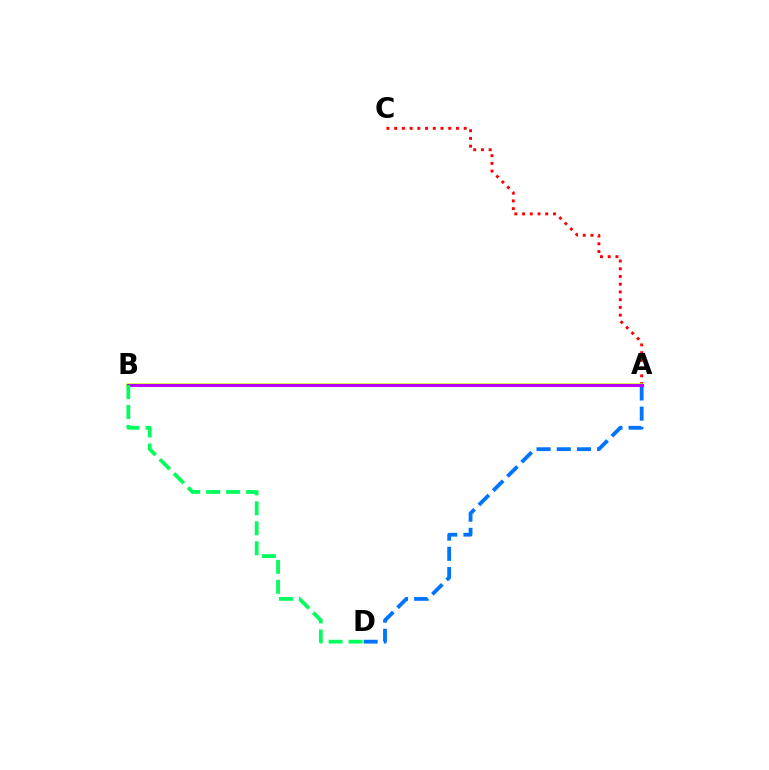{('A', 'C'): [{'color': '#ff0000', 'line_style': 'dotted', 'thickness': 2.1}], ('A', 'B'): [{'color': '#d1ff00', 'line_style': 'solid', 'thickness': 2.53}, {'color': '#b900ff', 'line_style': 'solid', 'thickness': 2.2}], ('A', 'D'): [{'color': '#0074ff', 'line_style': 'dashed', 'thickness': 2.74}], ('B', 'D'): [{'color': '#00ff5c', 'line_style': 'dashed', 'thickness': 2.71}]}